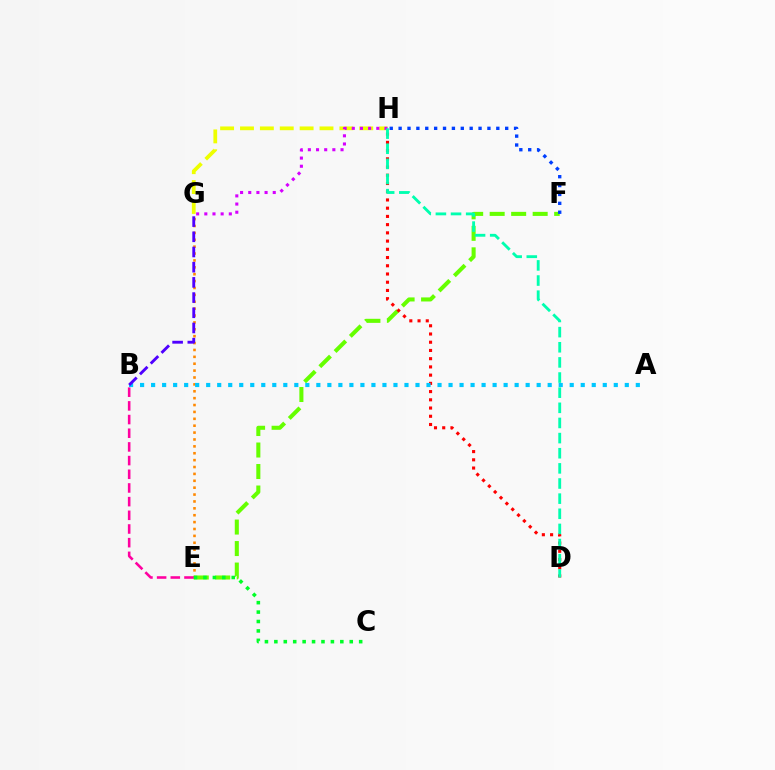{('E', 'F'): [{'color': '#66ff00', 'line_style': 'dashed', 'thickness': 2.92}], ('E', 'G'): [{'color': '#ff8800', 'line_style': 'dotted', 'thickness': 1.87}], ('D', 'H'): [{'color': '#ff0000', 'line_style': 'dotted', 'thickness': 2.24}, {'color': '#00ffaf', 'line_style': 'dashed', 'thickness': 2.06}], ('B', 'E'): [{'color': '#ff00a0', 'line_style': 'dashed', 'thickness': 1.86}], ('G', 'H'): [{'color': '#eeff00', 'line_style': 'dashed', 'thickness': 2.7}, {'color': '#d600ff', 'line_style': 'dotted', 'thickness': 2.22}], ('A', 'B'): [{'color': '#00c7ff', 'line_style': 'dotted', 'thickness': 2.99}], ('F', 'H'): [{'color': '#003fff', 'line_style': 'dotted', 'thickness': 2.41}], ('B', 'G'): [{'color': '#4f00ff', 'line_style': 'dashed', 'thickness': 2.06}], ('C', 'E'): [{'color': '#00ff27', 'line_style': 'dotted', 'thickness': 2.56}]}